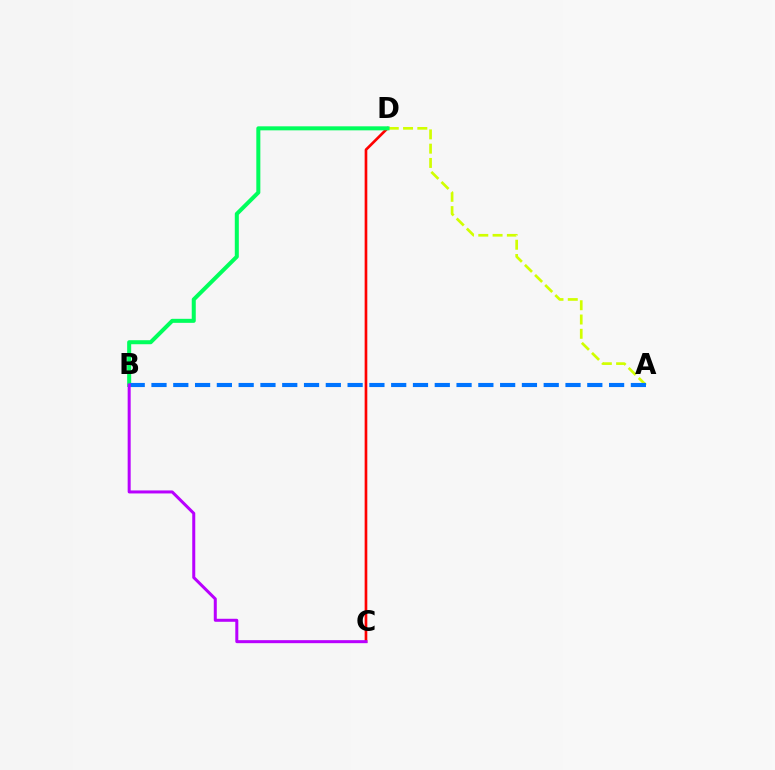{('C', 'D'): [{'color': '#ff0000', 'line_style': 'solid', 'thickness': 1.92}], ('A', 'D'): [{'color': '#d1ff00', 'line_style': 'dashed', 'thickness': 1.94}], ('B', 'D'): [{'color': '#00ff5c', 'line_style': 'solid', 'thickness': 2.9}], ('A', 'B'): [{'color': '#0074ff', 'line_style': 'dashed', 'thickness': 2.96}], ('B', 'C'): [{'color': '#b900ff', 'line_style': 'solid', 'thickness': 2.17}]}